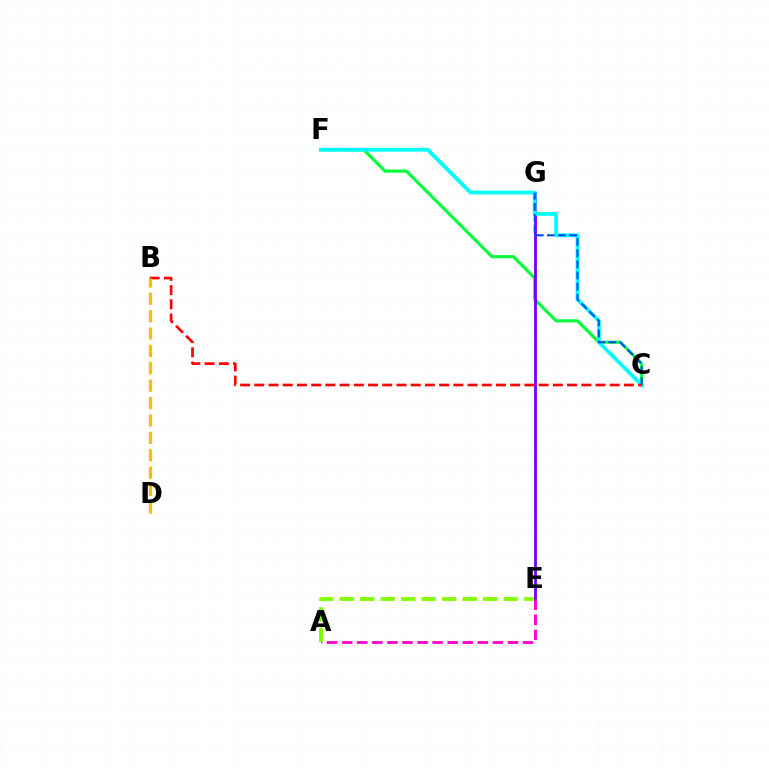{('A', 'E'): [{'color': '#84ff00', 'line_style': 'dashed', 'thickness': 2.79}, {'color': '#ff00cf', 'line_style': 'dashed', 'thickness': 2.05}], ('C', 'F'): [{'color': '#00ff39', 'line_style': 'solid', 'thickness': 2.25}, {'color': '#00fff6', 'line_style': 'solid', 'thickness': 2.75}], ('E', 'G'): [{'color': '#7200ff', 'line_style': 'solid', 'thickness': 2.02}], ('C', 'G'): [{'color': '#004bff', 'line_style': 'dashed', 'thickness': 1.51}], ('B', 'C'): [{'color': '#ff0000', 'line_style': 'dashed', 'thickness': 1.93}], ('B', 'D'): [{'color': '#ffbd00', 'line_style': 'dashed', 'thickness': 2.36}]}